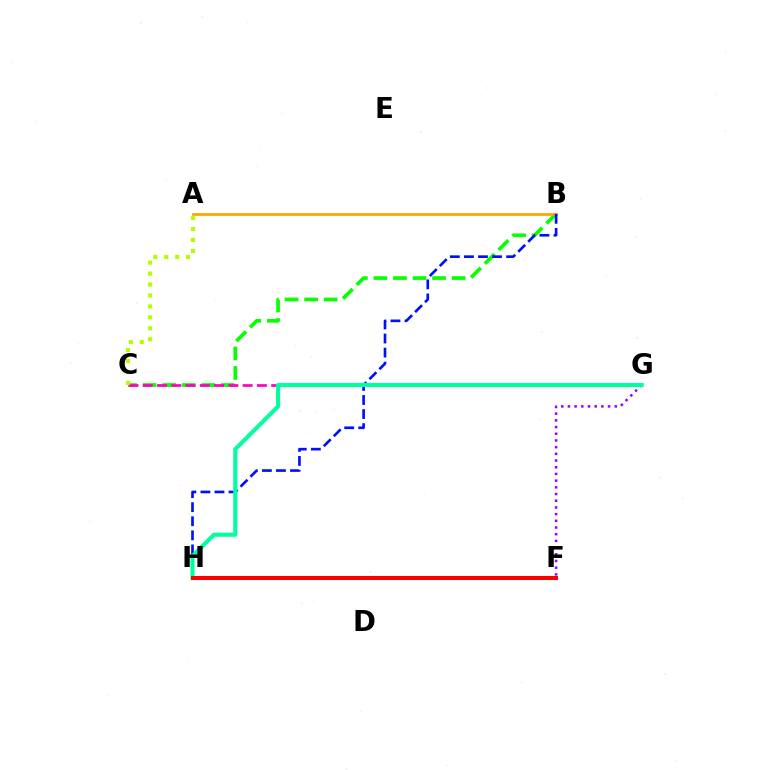{('F', 'H'): [{'color': '#00b5ff', 'line_style': 'solid', 'thickness': 1.66}, {'color': '#ff0000', 'line_style': 'solid', 'thickness': 2.9}], ('B', 'C'): [{'color': '#08ff00', 'line_style': 'dashed', 'thickness': 2.66}], ('C', 'G'): [{'color': '#ff00bd', 'line_style': 'dashed', 'thickness': 1.94}], ('F', 'G'): [{'color': '#9b00ff', 'line_style': 'dotted', 'thickness': 1.82}], ('A', 'C'): [{'color': '#b3ff00', 'line_style': 'dotted', 'thickness': 2.97}], ('A', 'B'): [{'color': '#ffa500', 'line_style': 'solid', 'thickness': 1.99}], ('B', 'H'): [{'color': '#0010ff', 'line_style': 'dashed', 'thickness': 1.91}], ('G', 'H'): [{'color': '#00ff9d', 'line_style': 'solid', 'thickness': 2.95}]}